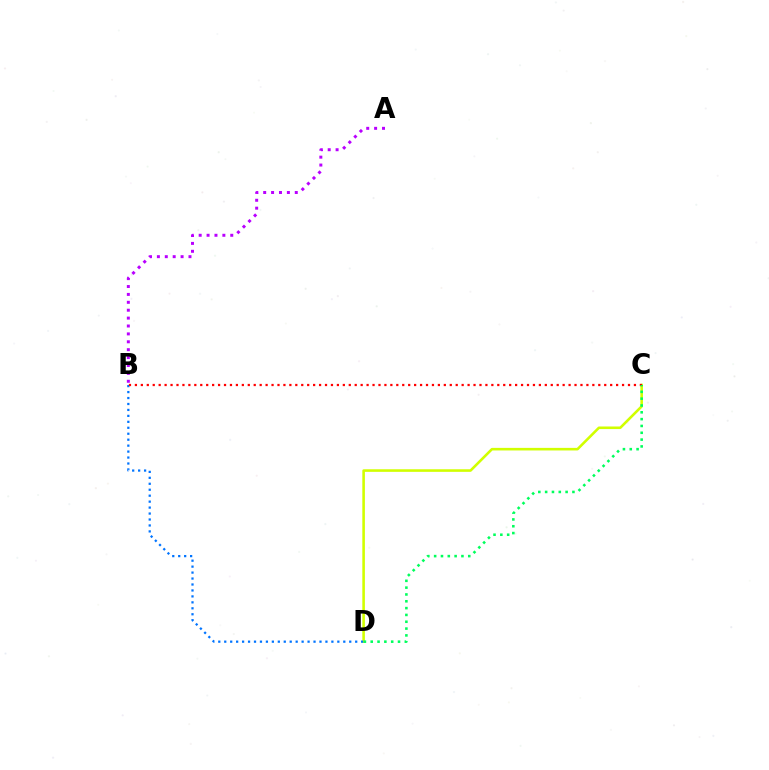{('C', 'D'): [{'color': '#d1ff00', 'line_style': 'solid', 'thickness': 1.86}, {'color': '#00ff5c', 'line_style': 'dotted', 'thickness': 1.85}], ('A', 'B'): [{'color': '#b900ff', 'line_style': 'dotted', 'thickness': 2.15}], ('B', 'D'): [{'color': '#0074ff', 'line_style': 'dotted', 'thickness': 1.62}], ('B', 'C'): [{'color': '#ff0000', 'line_style': 'dotted', 'thickness': 1.61}]}